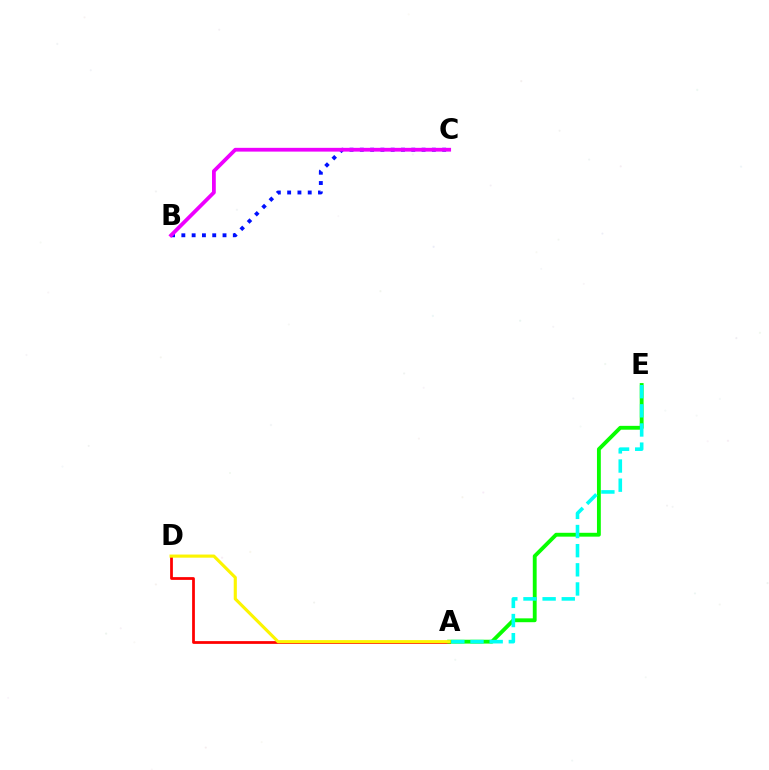{('A', 'D'): [{'color': '#ff0000', 'line_style': 'solid', 'thickness': 1.99}, {'color': '#fcf500', 'line_style': 'solid', 'thickness': 2.25}], ('A', 'E'): [{'color': '#08ff00', 'line_style': 'solid', 'thickness': 2.77}, {'color': '#00fff6', 'line_style': 'dashed', 'thickness': 2.6}], ('B', 'C'): [{'color': '#0010ff', 'line_style': 'dotted', 'thickness': 2.8}, {'color': '#ee00ff', 'line_style': 'solid', 'thickness': 2.72}]}